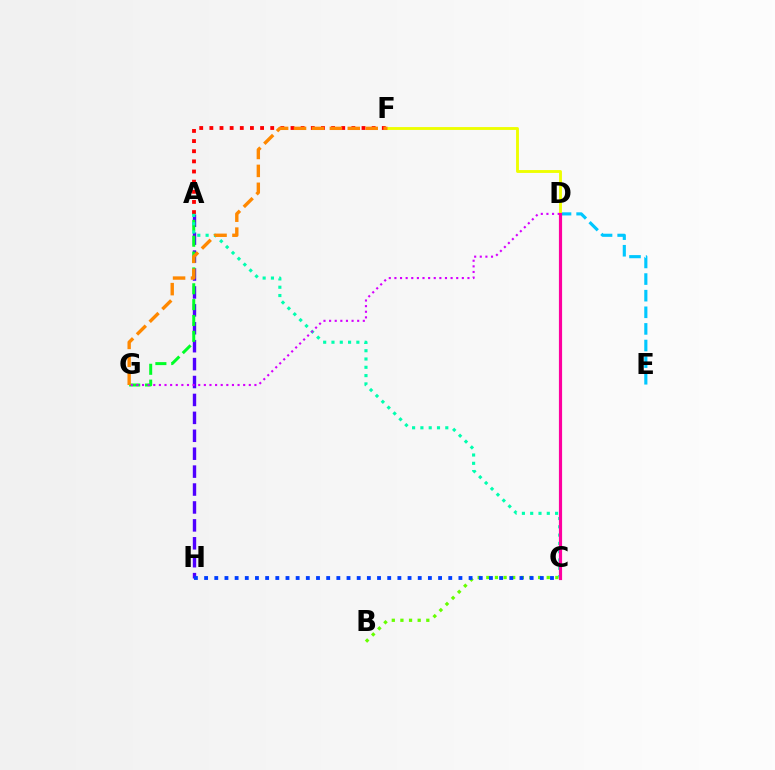{('D', 'E'): [{'color': '#00c7ff', 'line_style': 'dashed', 'thickness': 2.26}], ('A', 'H'): [{'color': '#4f00ff', 'line_style': 'dashed', 'thickness': 2.43}], ('B', 'C'): [{'color': '#66ff00', 'line_style': 'dotted', 'thickness': 2.34}], ('A', 'F'): [{'color': '#ff0000', 'line_style': 'dotted', 'thickness': 2.76}], ('A', 'G'): [{'color': '#00ff27', 'line_style': 'dashed', 'thickness': 2.15}], ('A', 'C'): [{'color': '#00ffaf', 'line_style': 'dotted', 'thickness': 2.25}], ('C', 'H'): [{'color': '#003fff', 'line_style': 'dotted', 'thickness': 2.76}], ('D', 'G'): [{'color': '#d600ff', 'line_style': 'dotted', 'thickness': 1.53}], ('D', 'F'): [{'color': '#eeff00', 'line_style': 'solid', 'thickness': 2.07}], ('F', 'G'): [{'color': '#ff8800', 'line_style': 'dashed', 'thickness': 2.43}], ('C', 'D'): [{'color': '#ff00a0', 'line_style': 'solid', 'thickness': 2.28}]}